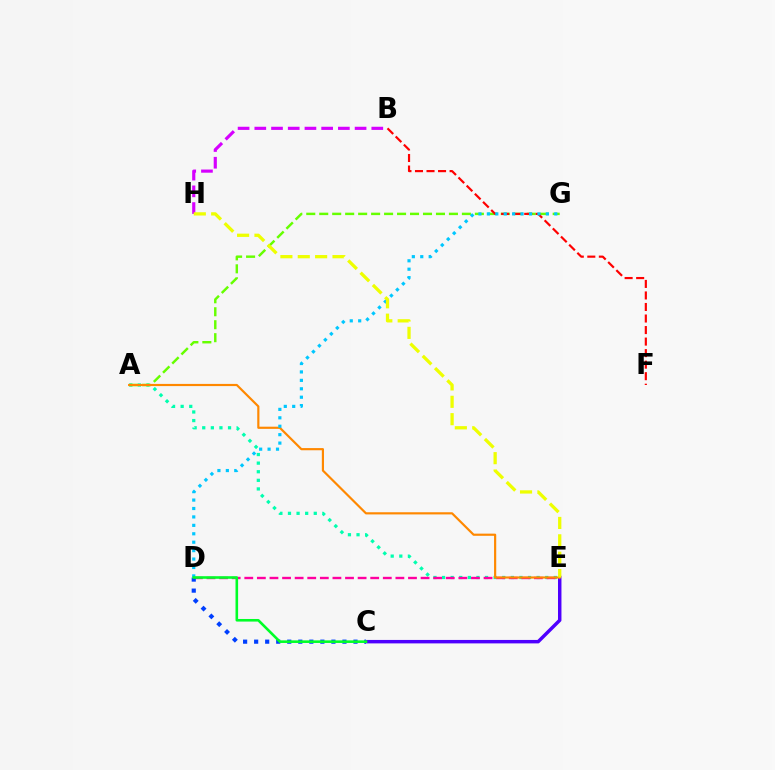{('A', 'E'): [{'color': '#00ffaf', 'line_style': 'dotted', 'thickness': 2.34}, {'color': '#ff8800', 'line_style': 'solid', 'thickness': 1.56}], ('C', 'E'): [{'color': '#4f00ff', 'line_style': 'solid', 'thickness': 2.48}], ('A', 'G'): [{'color': '#66ff00', 'line_style': 'dashed', 'thickness': 1.76}], ('D', 'E'): [{'color': '#ff00a0', 'line_style': 'dashed', 'thickness': 1.71}], ('B', 'F'): [{'color': '#ff0000', 'line_style': 'dashed', 'thickness': 1.57}], ('B', 'H'): [{'color': '#d600ff', 'line_style': 'dashed', 'thickness': 2.27}], ('C', 'D'): [{'color': '#003fff', 'line_style': 'dotted', 'thickness': 3.0}, {'color': '#00ff27', 'line_style': 'solid', 'thickness': 1.87}], ('D', 'G'): [{'color': '#00c7ff', 'line_style': 'dotted', 'thickness': 2.29}], ('E', 'H'): [{'color': '#eeff00', 'line_style': 'dashed', 'thickness': 2.36}]}